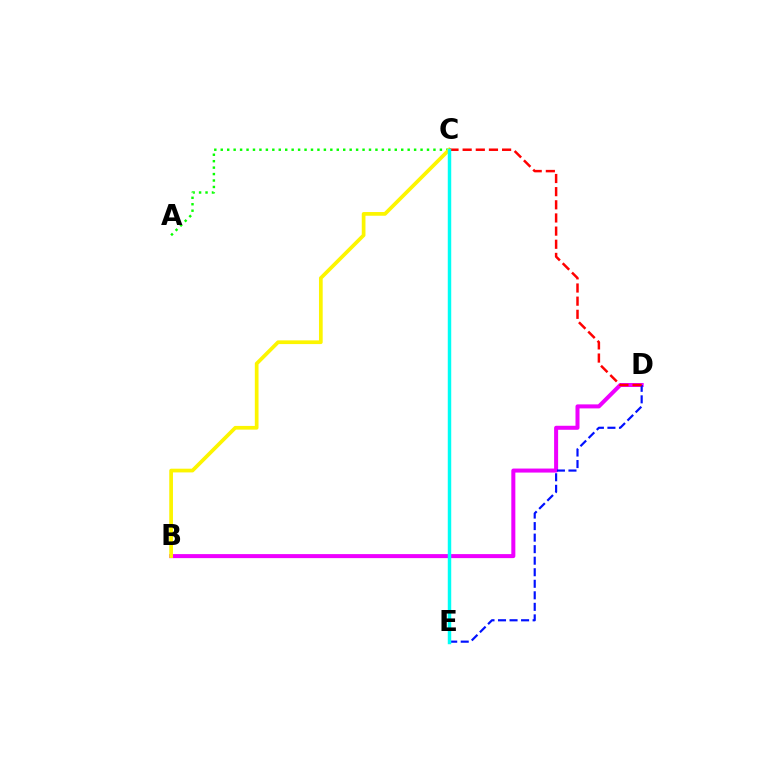{('B', 'D'): [{'color': '#ee00ff', 'line_style': 'solid', 'thickness': 2.89}], ('D', 'E'): [{'color': '#0010ff', 'line_style': 'dashed', 'thickness': 1.57}], ('A', 'C'): [{'color': '#08ff00', 'line_style': 'dotted', 'thickness': 1.75}], ('B', 'C'): [{'color': '#fcf500', 'line_style': 'solid', 'thickness': 2.67}], ('C', 'D'): [{'color': '#ff0000', 'line_style': 'dashed', 'thickness': 1.79}], ('C', 'E'): [{'color': '#00fff6', 'line_style': 'solid', 'thickness': 2.49}]}